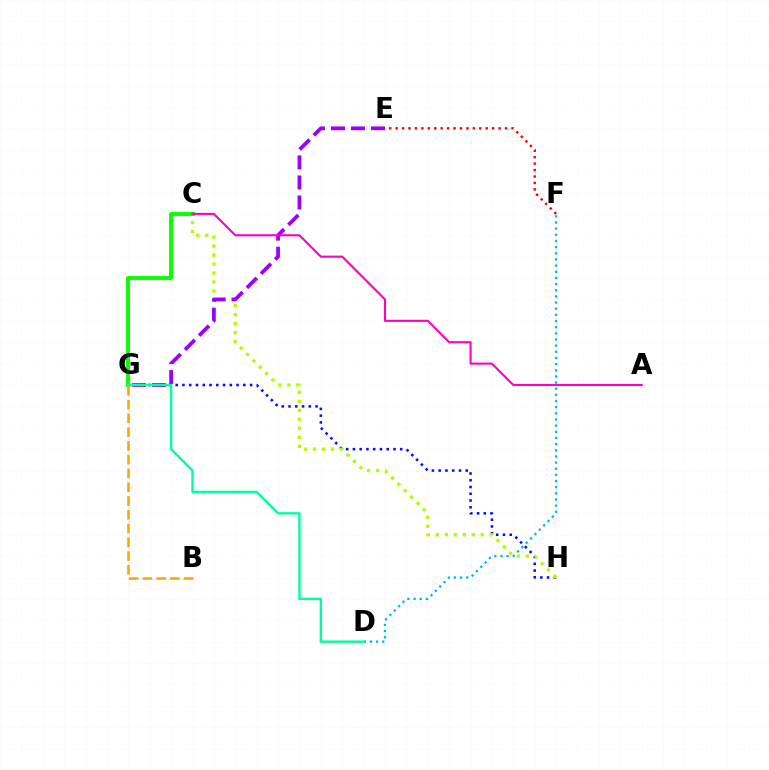{('G', 'H'): [{'color': '#0010ff', 'line_style': 'dotted', 'thickness': 1.84}], ('C', 'H'): [{'color': '#b3ff00', 'line_style': 'dotted', 'thickness': 2.44}], ('E', 'F'): [{'color': '#ff0000', 'line_style': 'dotted', 'thickness': 1.75}], ('E', 'G'): [{'color': '#9b00ff', 'line_style': 'dashed', 'thickness': 2.72}], ('D', 'F'): [{'color': '#00b5ff', 'line_style': 'dotted', 'thickness': 1.67}], ('C', 'G'): [{'color': '#08ff00', 'line_style': 'solid', 'thickness': 2.81}], ('D', 'G'): [{'color': '#00ff9d', 'line_style': 'solid', 'thickness': 1.73}], ('B', 'G'): [{'color': '#ffa500', 'line_style': 'dashed', 'thickness': 1.87}], ('A', 'C'): [{'color': '#ff00bd', 'line_style': 'solid', 'thickness': 1.51}]}